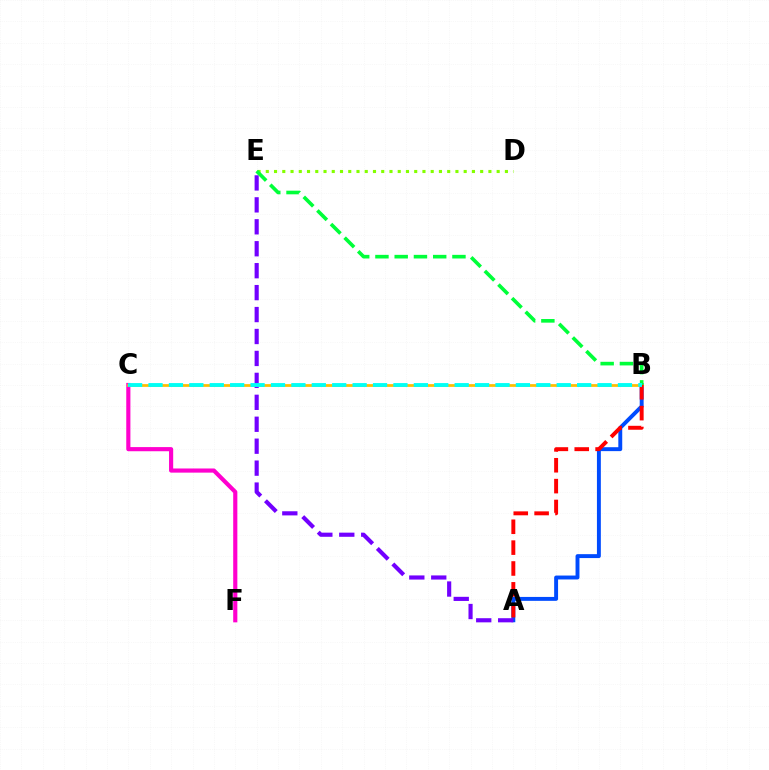{('C', 'F'): [{'color': '#ff00cf', 'line_style': 'solid', 'thickness': 2.99}], ('D', 'E'): [{'color': '#84ff00', 'line_style': 'dotted', 'thickness': 2.24}], ('A', 'B'): [{'color': '#004bff', 'line_style': 'solid', 'thickness': 2.82}, {'color': '#ff0000', 'line_style': 'dashed', 'thickness': 2.83}], ('B', 'C'): [{'color': '#ffbd00', 'line_style': 'solid', 'thickness': 1.98}, {'color': '#00fff6', 'line_style': 'dashed', 'thickness': 2.77}], ('A', 'E'): [{'color': '#7200ff', 'line_style': 'dashed', 'thickness': 2.98}], ('B', 'E'): [{'color': '#00ff39', 'line_style': 'dashed', 'thickness': 2.62}]}